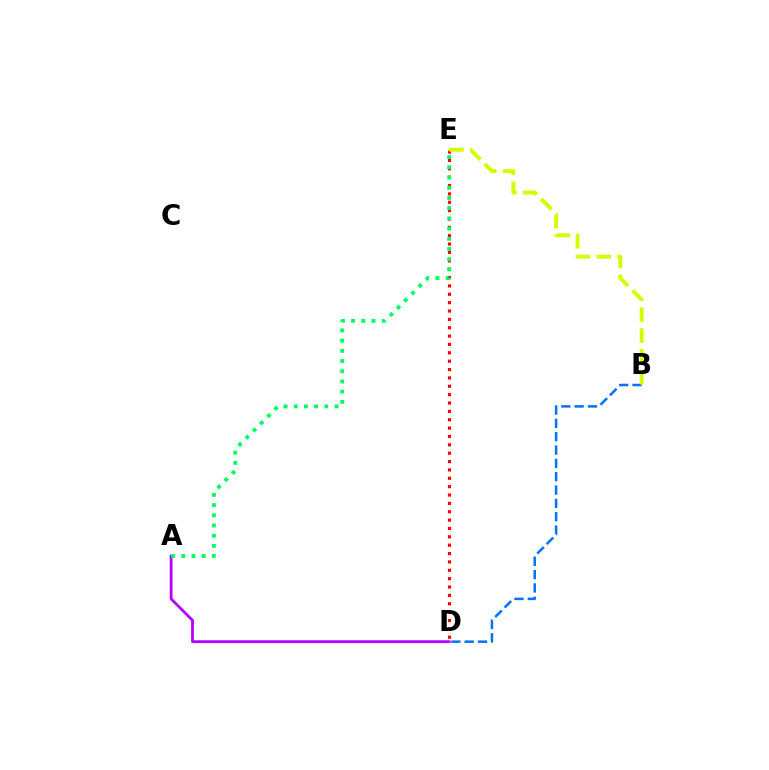{('D', 'E'): [{'color': '#ff0000', 'line_style': 'dotted', 'thickness': 2.27}], ('A', 'D'): [{'color': '#b900ff', 'line_style': 'solid', 'thickness': 2.01}], ('A', 'E'): [{'color': '#00ff5c', 'line_style': 'dotted', 'thickness': 2.77}], ('B', 'D'): [{'color': '#0074ff', 'line_style': 'dashed', 'thickness': 1.81}], ('B', 'E'): [{'color': '#d1ff00', 'line_style': 'dashed', 'thickness': 2.83}]}